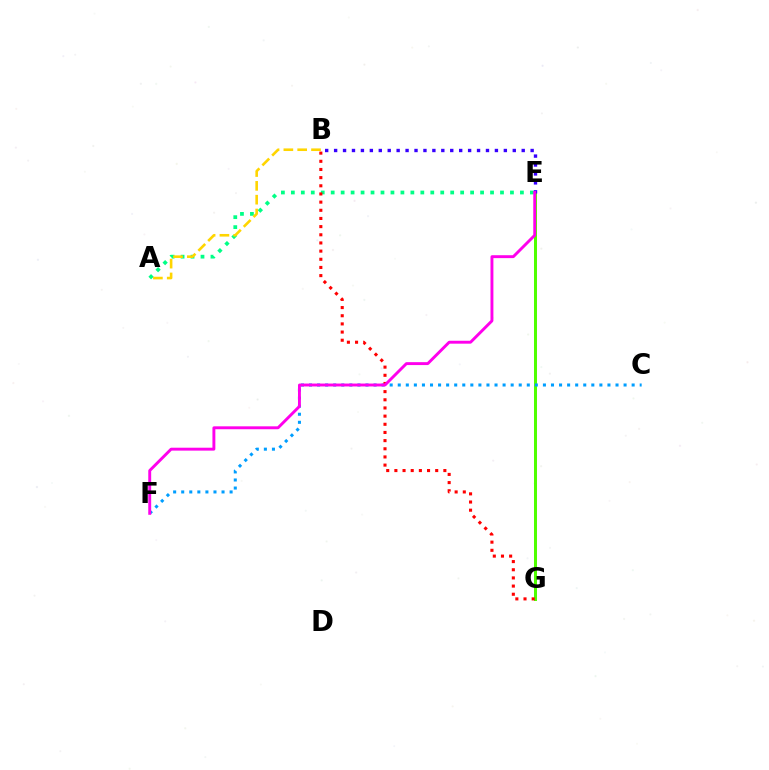{('E', 'G'): [{'color': '#4fff00', 'line_style': 'solid', 'thickness': 2.17}], ('C', 'F'): [{'color': '#009eff', 'line_style': 'dotted', 'thickness': 2.19}], ('A', 'E'): [{'color': '#00ff86', 'line_style': 'dotted', 'thickness': 2.71}], ('B', 'E'): [{'color': '#3700ff', 'line_style': 'dotted', 'thickness': 2.43}], ('A', 'B'): [{'color': '#ffd500', 'line_style': 'dashed', 'thickness': 1.88}], ('B', 'G'): [{'color': '#ff0000', 'line_style': 'dotted', 'thickness': 2.22}], ('E', 'F'): [{'color': '#ff00ed', 'line_style': 'solid', 'thickness': 2.1}]}